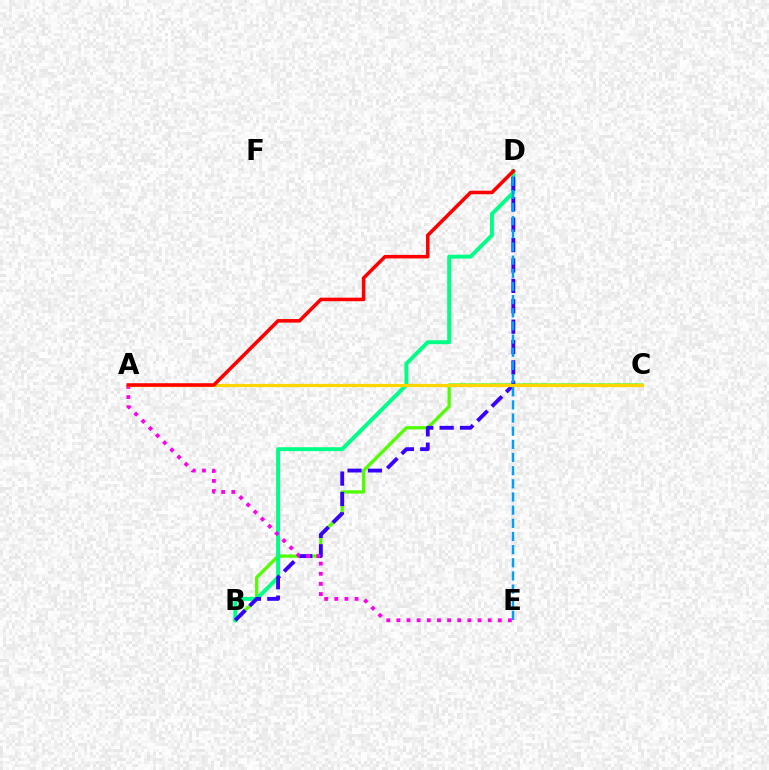{('B', 'C'): [{'color': '#4fff00', 'line_style': 'solid', 'thickness': 2.36}], ('B', 'D'): [{'color': '#00ff86', 'line_style': 'solid', 'thickness': 2.82}, {'color': '#3700ff', 'line_style': 'dashed', 'thickness': 2.77}], ('D', 'E'): [{'color': '#009eff', 'line_style': 'dashed', 'thickness': 1.79}], ('A', 'E'): [{'color': '#ff00ed', 'line_style': 'dotted', 'thickness': 2.75}], ('A', 'C'): [{'color': '#ffd500', 'line_style': 'solid', 'thickness': 2.3}], ('A', 'D'): [{'color': '#ff0000', 'line_style': 'solid', 'thickness': 2.55}]}